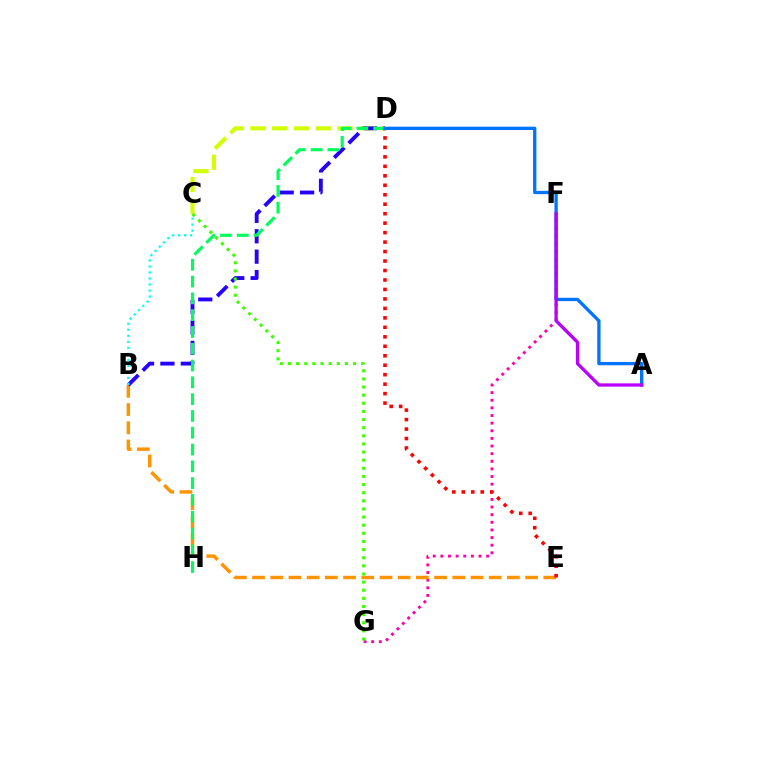{('C', 'D'): [{'color': '#d1ff00', 'line_style': 'dashed', 'thickness': 2.96}], ('F', 'G'): [{'color': '#ff00ac', 'line_style': 'dotted', 'thickness': 2.07}], ('B', 'E'): [{'color': '#ff9400', 'line_style': 'dashed', 'thickness': 2.47}], ('B', 'D'): [{'color': '#2500ff', 'line_style': 'dashed', 'thickness': 2.77}], ('C', 'G'): [{'color': '#3dff00', 'line_style': 'dotted', 'thickness': 2.21}], ('D', 'H'): [{'color': '#00ff5c', 'line_style': 'dashed', 'thickness': 2.28}], ('D', 'E'): [{'color': '#ff0000', 'line_style': 'dotted', 'thickness': 2.57}], ('A', 'D'): [{'color': '#0074ff', 'line_style': 'solid', 'thickness': 2.38}], ('B', 'C'): [{'color': '#00fff6', 'line_style': 'dotted', 'thickness': 1.63}], ('A', 'F'): [{'color': '#b900ff', 'line_style': 'solid', 'thickness': 2.36}]}